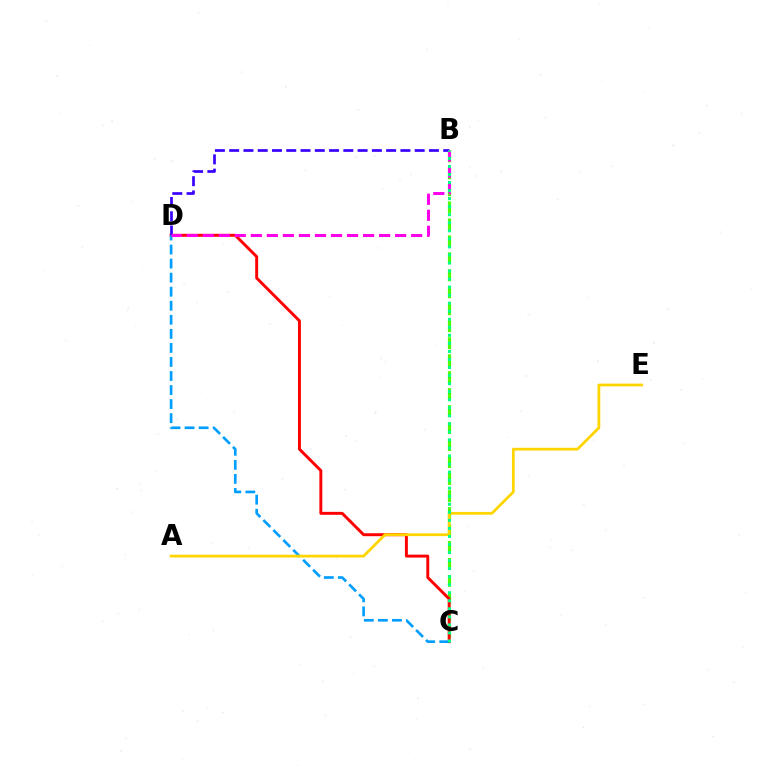{('B', 'C'): [{'color': '#4fff00', 'line_style': 'dashed', 'thickness': 2.31}, {'color': '#00ff86', 'line_style': 'dotted', 'thickness': 2.19}], ('C', 'D'): [{'color': '#ff0000', 'line_style': 'solid', 'thickness': 2.12}, {'color': '#009eff', 'line_style': 'dashed', 'thickness': 1.91}], ('B', 'D'): [{'color': '#3700ff', 'line_style': 'dashed', 'thickness': 1.94}, {'color': '#ff00ed', 'line_style': 'dashed', 'thickness': 2.18}], ('A', 'E'): [{'color': '#ffd500', 'line_style': 'solid', 'thickness': 1.99}]}